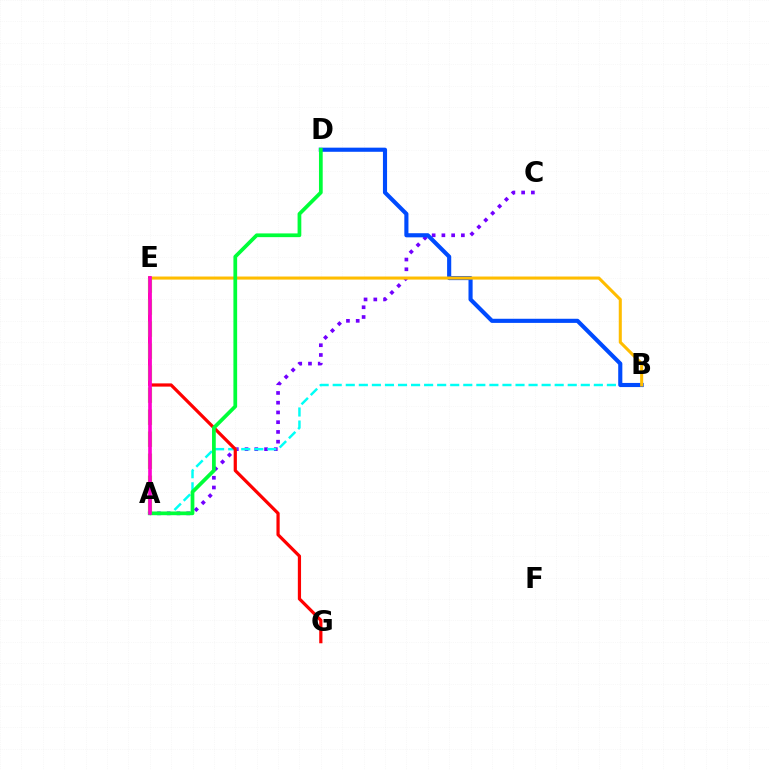{('A', 'C'): [{'color': '#7200ff', 'line_style': 'dotted', 'thickness': 2.65}], ('A', 'B'): [{'color': '#00fff6', 'line_style': 'dashed', 'thickness': 1.77}], ('B', 'D'): [{'color': '#004bff', 'line_style': 'solid', 'thickness': 2.97}], ('B', 'E'): [{'color': '#ffbd00', 'line_style': 'solid', 'thickness': 2.2}], ('E', 'G'): [{'color': '#ff0000', 'line_style': 'solid', 'thickness': 2.32}], ('A', 'E'): [{'color': '#84ff00', 'line_style': 'dashed', 'thickness': 2.99}, {'color': '#ff00cf', 'line_style': 'solid', 'thickness': 2.62}], ('A', 'D'): [{'color': '#00ff39', 'line_style': 'solid', 'thickness': 2.69}]}